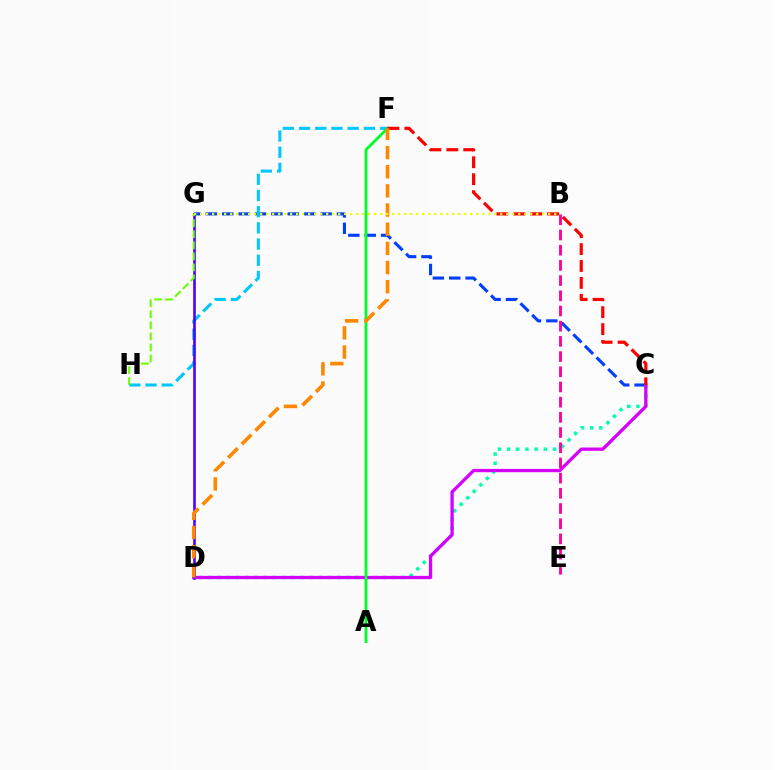{('C', 'G'): [{'color': '#003fff', 'line_style': 'dashed', 'thickness': 2.23}], ('C', 'D'): [{'color': '#00ffaf', 'line_style': 'dotted', 'thickness': 2.5}, {'color': '#d600ff', 'line_style': 'solid', 'thickness': 2.37}], ('F', 'H'): [{'color': '#00c7ff', 'line_style': 'dashed', 'thickness': 2.2}], ('D', 'G'): [{'color': '#4f00ff', 'line_style': 'solid', 'thickness': 1.89}], ('A', 'F'): [{'color': '#00ff27', 'line_style': 'solid', 'thickness': 2.01}], ('C', 'F'): [{'color': '#ff0000', 'line_style': 'dashed', 'thickness': 2.3}], ('D', 'F'): [{'color': '#ff8800', 'line_style': 'dashed', 'thickness': 2.6}], ('B', 'E'): [{'color': '#ff00a0', 'line_style': 'dashed', 'thickness': 2.06}], ('G', 'H'): [{'color': '#66ff00', 'line_style': 'dashed', 'thickness': 1.5}], ('B', 'G'): [{'color': '#eeff00', 'line_style': 'dotted', 'thickness': 1.63}]}